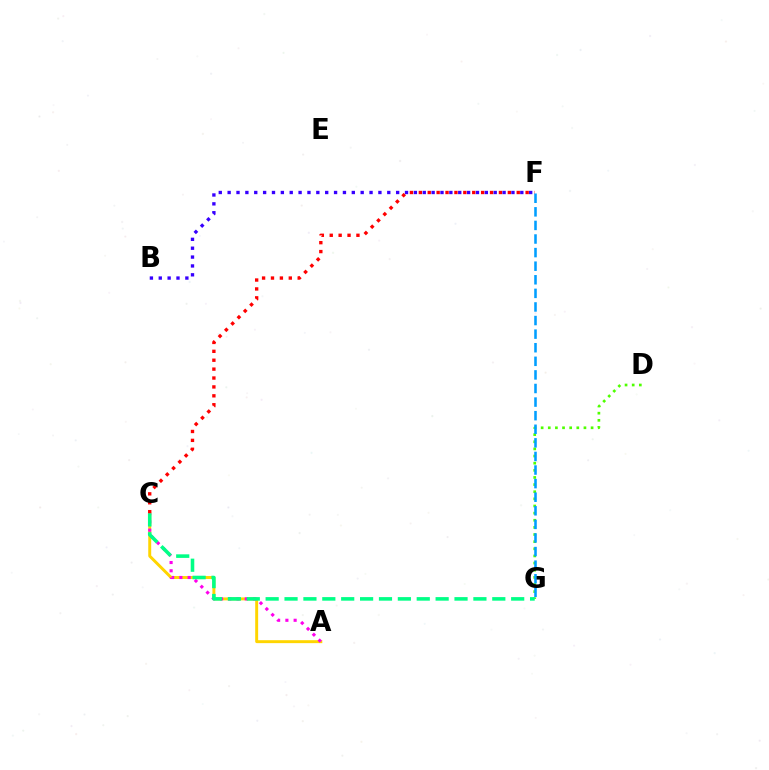{('A', 'C'): [{'color': '#ffd500', 'line_style': 'solid', 'thickness': 2.12}, {'color': '#ff00ed', 'line_style': 'dotted', 'thickness': 2.24}], ('C', 'F'): [{'color': '#ff0000', 'line_style': 'dotted', 'thickness': 2.42}], ('D', 'G'): [{'color': '#4fff00', 'line_style': 'dotted', 'thickness': 1.94}], ('B', 'F'): [{'color': '#3700ff', 'line_style': 'dotted', 'thickness': 2.41}], ('C', 'G'): [{'color': '#00ff86', 'line_style': 'dashed', 'thickness': 2.57}], ('F', 'G'): [{'color': '#009eff', 'line_style': 'dashed', 'thickness': 1.85}]}